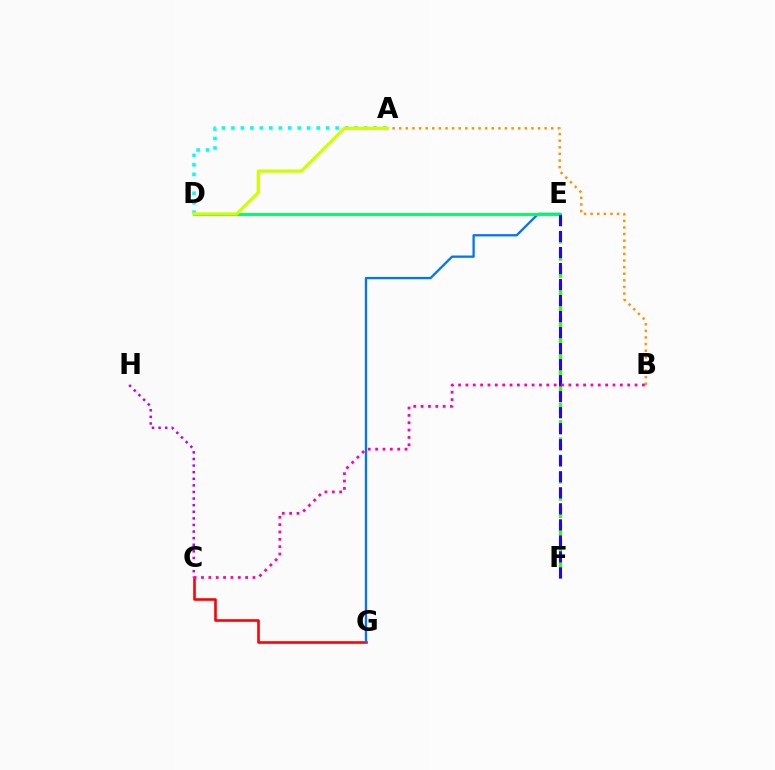{('C', 'G'): [{'color': '#ff0000', 'line_style': 'solid', 'thickness': 1.87}], ('C', 'H'): [{'color': '#b900ff', 'line_style': 'dotted', 'thickness': 1.79}], ('A', 'B'): [{'color': '#ff9400', 'line_style': 'dotted', 'thickness': 1.8}], ('E', 'F'): [{'color': '#3dff00', 'line_style': 'dashed', 'thickness': 2.33}, {'color': '#2500ff', 'line_style': 'dashed', 'thickness': 2.18}], ('E', 'G'): [{'color': '#0074ff', 'line_style': 'solid', 'thickness': 1.66}], ('A', 'D'): [{'color': '#00fff6', 'line_style': 'dotted', 'thickness': 2.57}, {'color': '#d1ff00', 'line_style': 'solid', 'thickness': 2.32}], ('D', 'E'): [{'color': '#00ff5c', 'line_style': 'solid', 'thickness': 2.08}], ('B', 'C'): [{'color': '#ff00ac', 'line_style': 'dotted', 'thickness': 2.0}]}